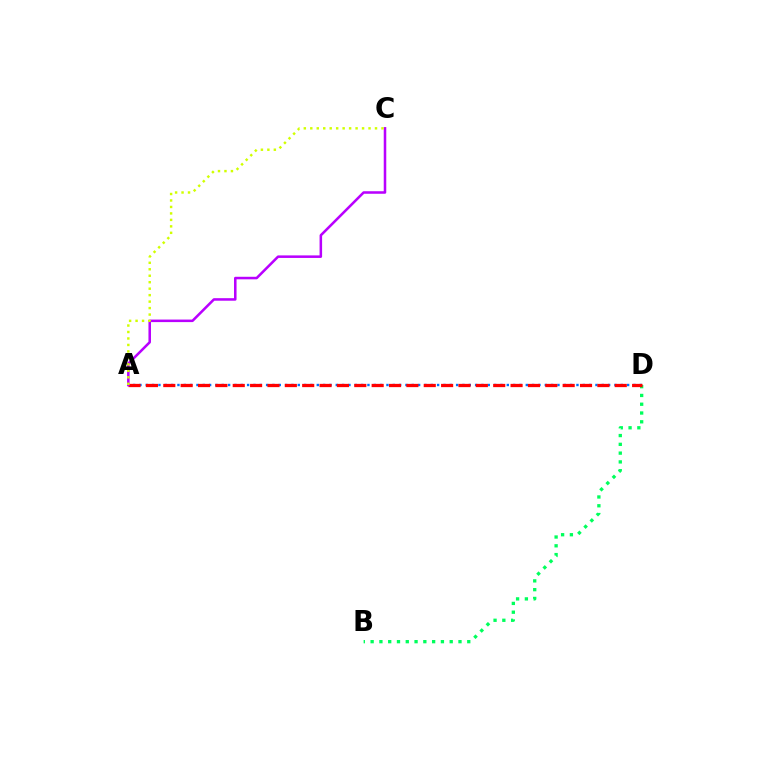{('A', 'D'): [{'color': '#0074ff', 'line_style': 'dotted', 'thickness': 1.72}, {'color': '#ff0000', 'line_style': 'dashed', 'thickness': 2.36}], ('B', 'D'): [{'color': '#00ff5c', 'line_style': 'dotted', 'thickness': 2.39}], ('A', 'C'): [{'color': '#b900ff', 'line_style': 'solid', 'thickness': 1.83}, {'color': '#d1ff00', 'line_style': 'dotted', 'thickness': 1.76}]}